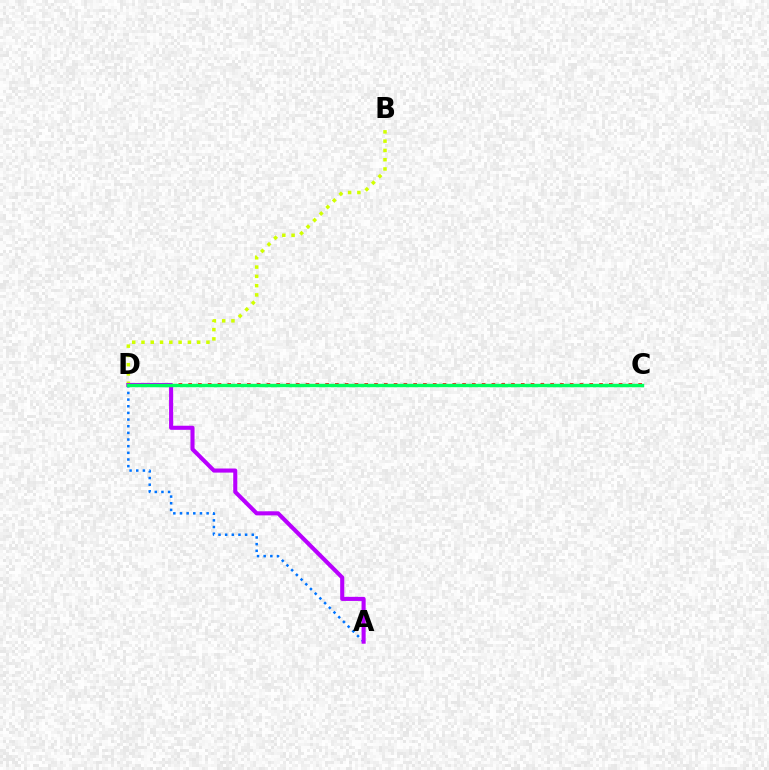{('A', 'D'): [{'color': '#0074ff', 'line_style': 'dotted', 'thickness': 1.81}, {'color': '#b900ff', 'line_style': 'solid', 'thickness': 2.94}], ('C', 'D'): [{'color': '#ff0000', 'line_style': 'dotted', 'thickness': 2.66}, {'color': '#00ff5c', 'line_style': 'solid', 'thickness': 2.47}], ('B', 'D'): [{'color': '#d1ff00', 'line_style': 'dotted', 'thickness': 2.52}]}